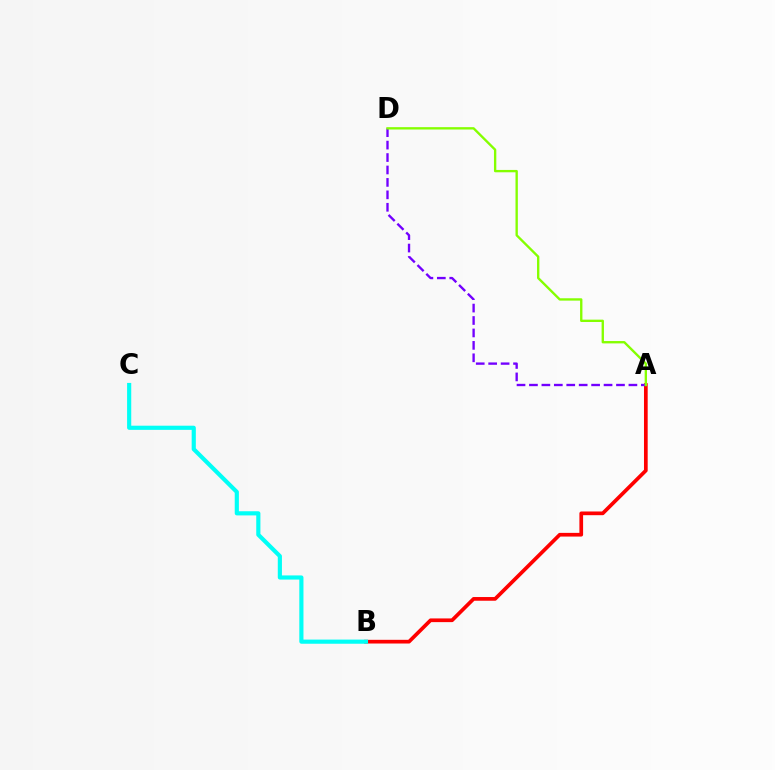{('A', 'B'): [{'color': '#ff0000', 'line_style': 'solid', 'thickness': 2.66}], ('A', 'D'): [{'color': '#7200ff', 'line_style': 'dashed', 'thickness': 1.69}, {'color': '#84ff00', 'line_style': 'solid', 'thickness': 1.69}], ('B', 'C'): [{'color': '#00fff6', 'line_style': 'solid', 'thickness': 2.99}]}